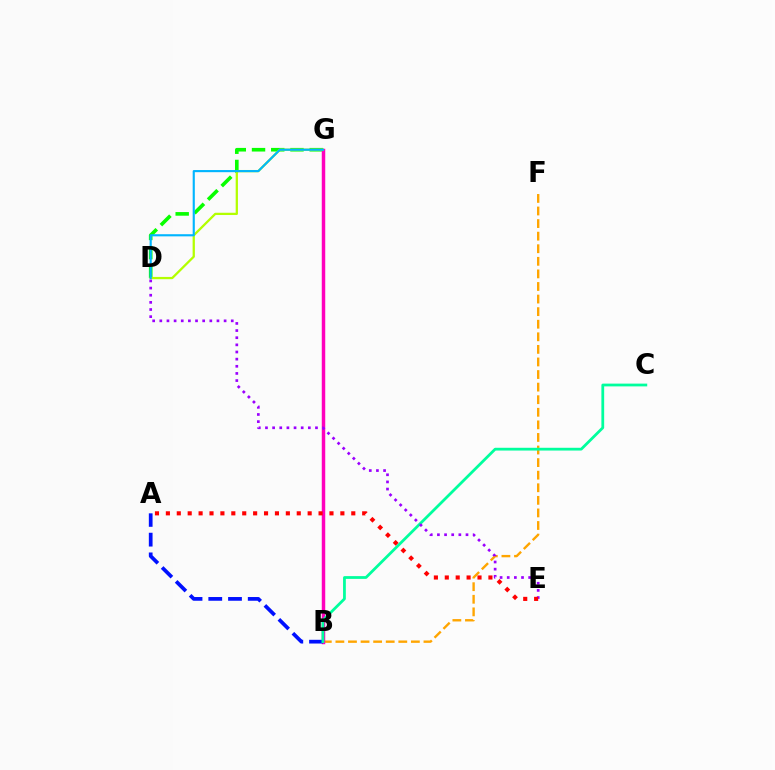{('B', 'F'): [{'color': '#ffa500', 'line_style': 'dashed', 'thickness': 1.71}], ('D', 'G'): [{'color': '#08ff00', 'line_style': 'dashed', 'thickness': 2.61}, {'color': '#b3ff00', 'line_style': 'solid', 'thickness': 1.63}, {'color': '#00b5ff', 'line_style': 'solid', 'thickness': 1.53}], ('B', 'G'): [{'color': '#ff00bd', 'line_style': 'solid', 'thickness': 2.49}], ('A', 'B'): [{'color': '#0010ff', 'line_style': 'dashed', 'thickness': 2.68}], ('B', 'C'): [{'color': '#00ff9d', 'line_style': 'solid', 'thickness': 2.0}], ('D', 'E'): [{'color': '#9b00ff', 'line_style': 'dotted', 'thickness': 1.94}], ('A', 'E'): [{'color': '#ff0000', 'line_style': 'dotted', 'thickness': 2.96}]}